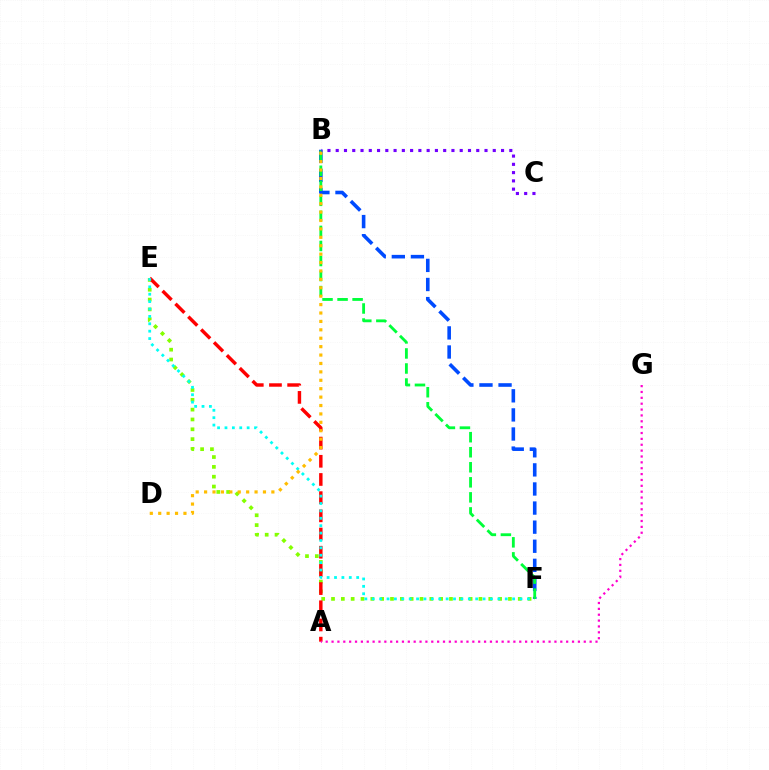{('E', 'F'): [{'color': '#84ff00', 'line_style': 'dotted', 'thickness': 2.67}, {'color': '#00fff6', 'line_style': 'dotted', 'thickness': 2.01}], ('A', 'E'): [{'color': '#ff0000', 'line_style': 'dashed', 'thickness': 2.47}], ('B', 'F'): [{'color': '#004bff', 'line_style': 'dashed', 'thickness': 2.59}, {'color': '#00ff39', 'line_style': 'dashed', 'thickness': 2.04}], ('A', 'G'): [{'color': '#ff00cf', 'line_style': 'dotted', 'thickness': 1.59}], ('B', 'D'): [{'color': '#ffbd00', 'line_style': 'dotted', 'thickness': 2.28}], ('B', 'C'): [{'color': '#7200ff', 'line_style': 'dotted', 'thickness': 2.25}]}